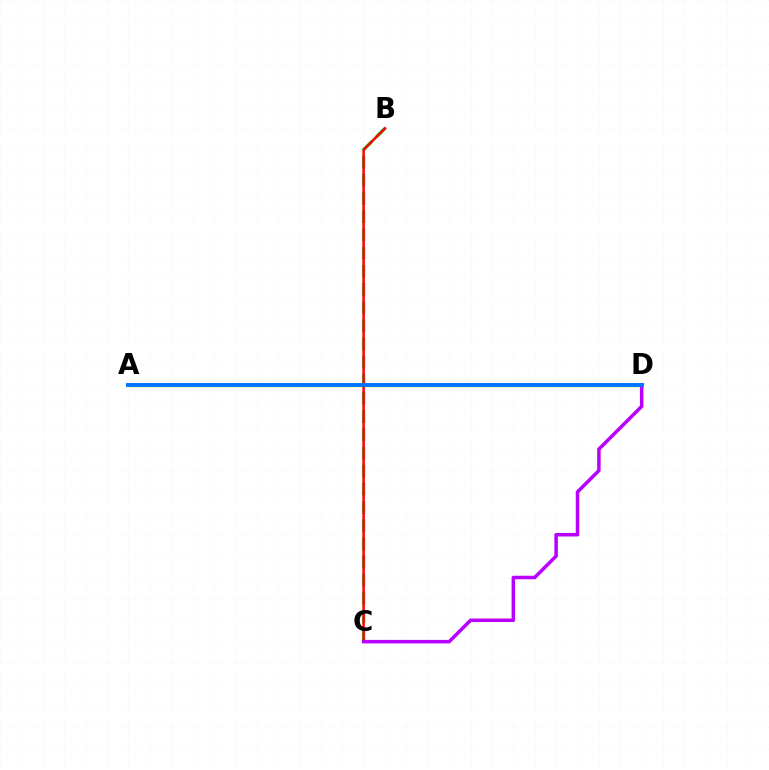{('B', 'C'): [{'color': '#00ff5c', 'line_style': 'dashed', 'thickness': 2.47}, {'color': '#ff0000', 'line_style': 'solid', 'thickness': 1.81}], ('A', 'D'): [{'color': '#d1ff00', 'line_style': 'solid', 'thickness': 2.46}, {'color': '#0074ff', 'line_style': 'solid', 'thickness': 2.81}], ('C', 'D'): [{'color': '#b900ff', 'line_style': 'solid', 'thickness': 2.52}]}